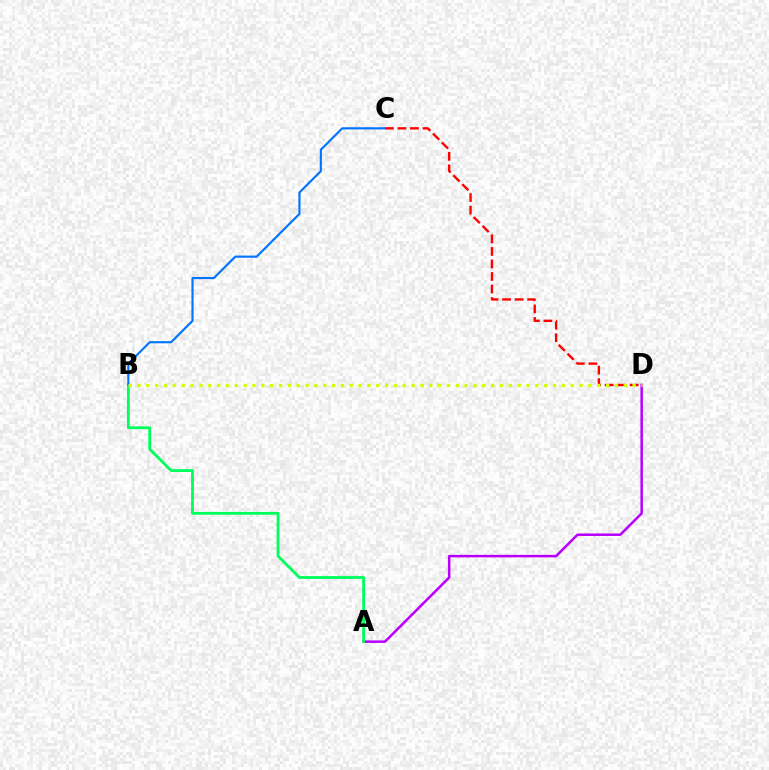{('A', 'D'): [{'color': '#b900ff', 'line_style': 'solid', 'thickness': 1.81}], ('C', 'D'): [{'color': '#ff0000', 'line_style': 'dashed', 'thickness': 1.7}], ('A', 'B'): [{'color': '#00ff5c', 'line_style': 'solid', 'thickness': 2.03}], ('B', 'C'): [{'color': '#0074ff', 'line_style': 'solid', 'thickness': 1.55}], ('B', 'D'): [{'color': '#d1ff00', 'line_style': 'dotted', 'thickness': 2.4}]}